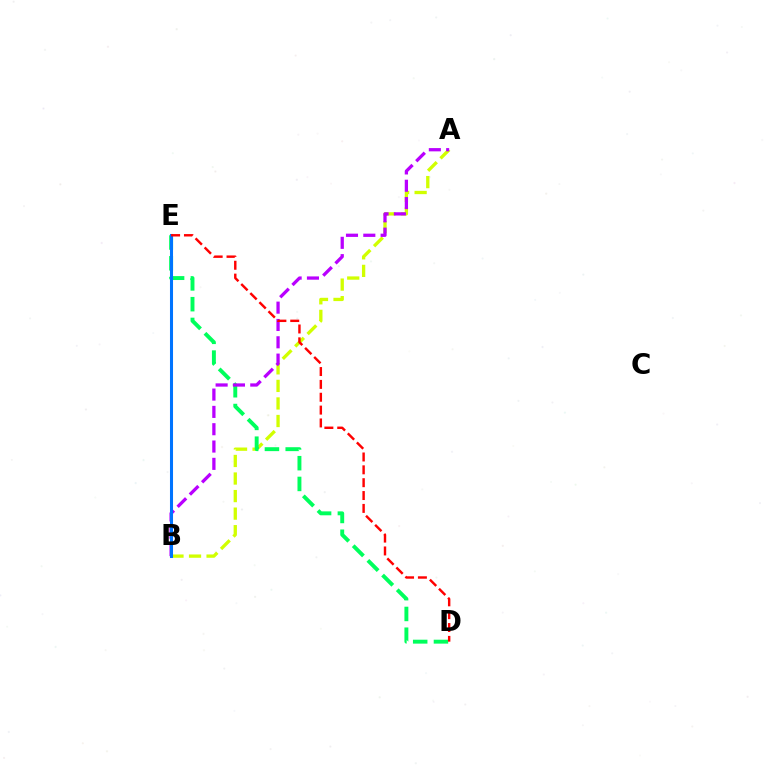{('A', 'B'): [{'color': '#d1ff00', 'line_style': 'dashed', 'thickness': 2.38}, {'color': '#b900ff', 'line_style': 'dashed', 'thickness': 2.35}], ('D', 'E'): [{'color': '#00ff5c', 'line_style': 'dashed', 'thickness': 2.82}, {'color': '#ff0000', 'line_style': 'dashed', 'thickness': 1.75}], ('B', 'E'): [{'color': '#0074ff', 'line_style': 'solid', 'thickness': 2.2}]}